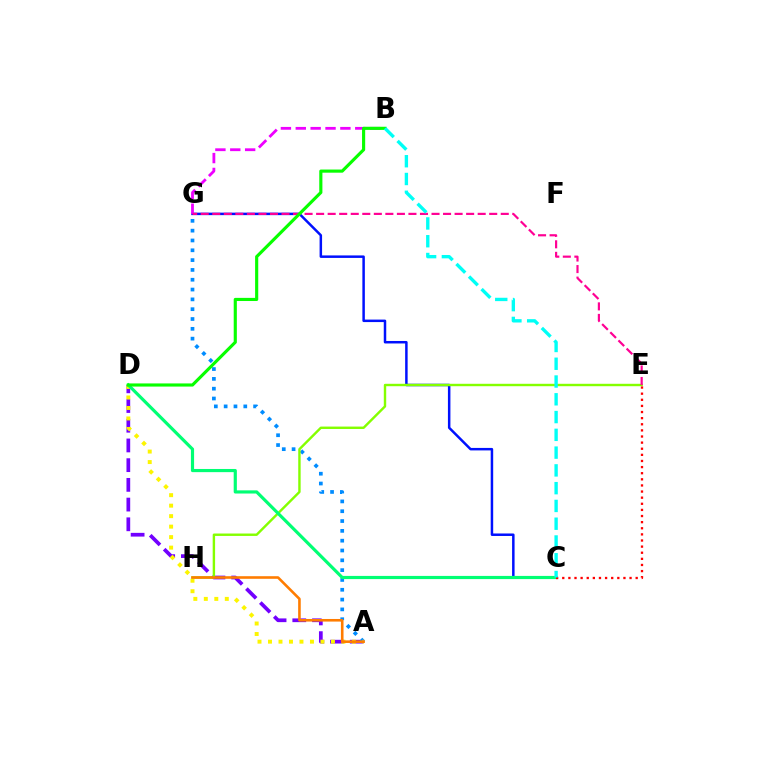{('C', 'G'): [{'color': '#0010ff', 'line_style': 'solid', 'thickness': 1.79}], ('B', 'G'): [{'color': '#ee00ff', 'line_style': 'dashed', 'thickness': 2.02}], ('A', 'D'): [{'color': '#7200ff', 'line_style': 'dashed', 'thickness': 2.68}, {'color': '#fcf500', 'line_style': 'dotted', 'thickness': 2.85}], ('A', 'G'): [{'color': '#008cff', 'line_style': 'dotted', 'thickness': 2.67}], ('E', 'H'): [{'color': '#84ff00', 'line_style': 'solid', 'thickness': 1.74}], ('C', 'D'): [{'color': '#00ff74', 'line_style': 'solid', 'thickness': 2.28}], ('C', 'E'): [{'color': '#ff0000', 'line_style': 'dotted', 'thickness': 1.66}], ('E', 'G'): [{'color': '#ff0094', 'line_style': 'dashed', 'thickness': 1.57}], ('B', 'D'): [{'color': '#08ff00', 'line_style': 'solid', 'thickness': 2.26}], ('A', 'H'): [{'color': '#ff7c00', 'line_style': 'solid', 'thickness': 1.87}], ('B', 'C'): [{'color': '#00fff6', 'line_style': 'dashed', 'thickness': 2.41}]}